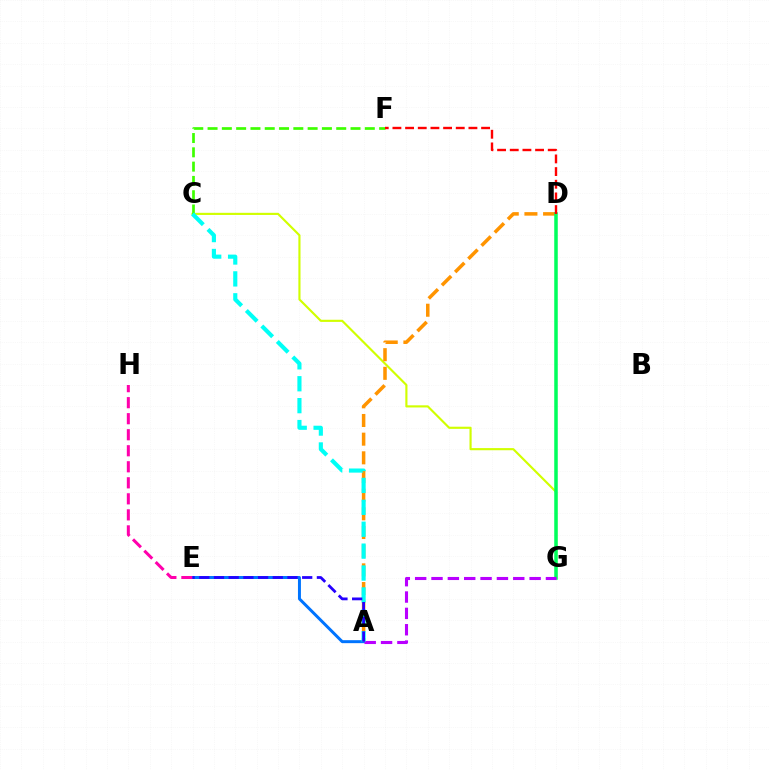{('C', 'G'): [{'color': '#d1ff00', 'line_style': 'solid', 'thickness': 1.54}], ('A', 'D'): [{'color': '#ff9400', 'line_style': 'dashed', 'thickness': 2.54}], ('A', 'E'): [{'color': '#0074ff', 'line_style': 'solid', 'thickness': 2.14}, {'color': '#2500ff', 'line_style': 'dashed', 'thickness': 2.0}], ('D', 'G'): [{'color': '#00ff5c', 'line_style': 'solid', 'thickness': 2.54}], ('C', 'F'): [{'color': '#3dff00', 'line_style': 'dashed', 'thickness': 1.94}], ('E', 'H'): [{'color': '#ff00ac', 'line_style': 'dashed', 'thickness': 2.18}], ('A', 'G'): [{'color': '#b900ff', 'line_style': 'dashed', 'thickness': 2.22}], ('A', 'C'): [{'color': '#00fff6', 'line_style': 'dashed', 'thickness': 2.98}], ('D', 'F'): [{'color': '#ff0000', 'line_style': 'dashed', 'thickness': 1.72}]}